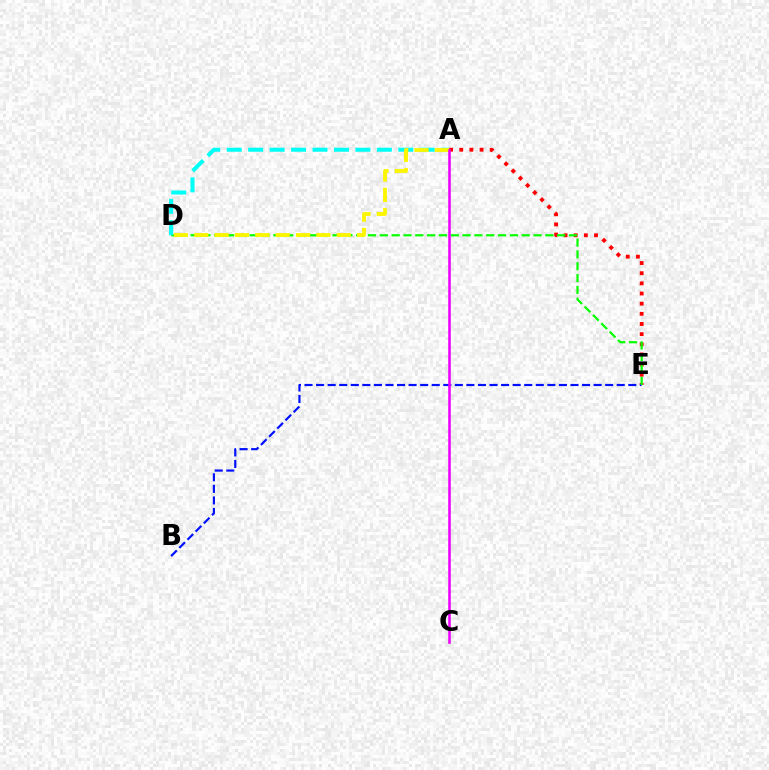{('A', 'E'): [{'color': '#ff0000', 'line_style': 'dotted', 'thickness': 2.76}], ('B', 'E'): [{'color': '#0010ff', 'line_style': 'dashed', 'thickness': 1.57}], ('D', 'E'): [{'color': '#08ff00', 'line_style': 'dashed', 'thickness': 1.61}], ('A', 'D'): [{'color': '#00fff6', 'line_style': 'dashed', 'thickness': 2.91}, {'color': '#fcf500', 'line_style': 'dashed', 'thickness': 2.76}], ('A', 'C'): [{'color': '#ee00ff', 'line_style': 'solid', 'thickness': 1.86}]}